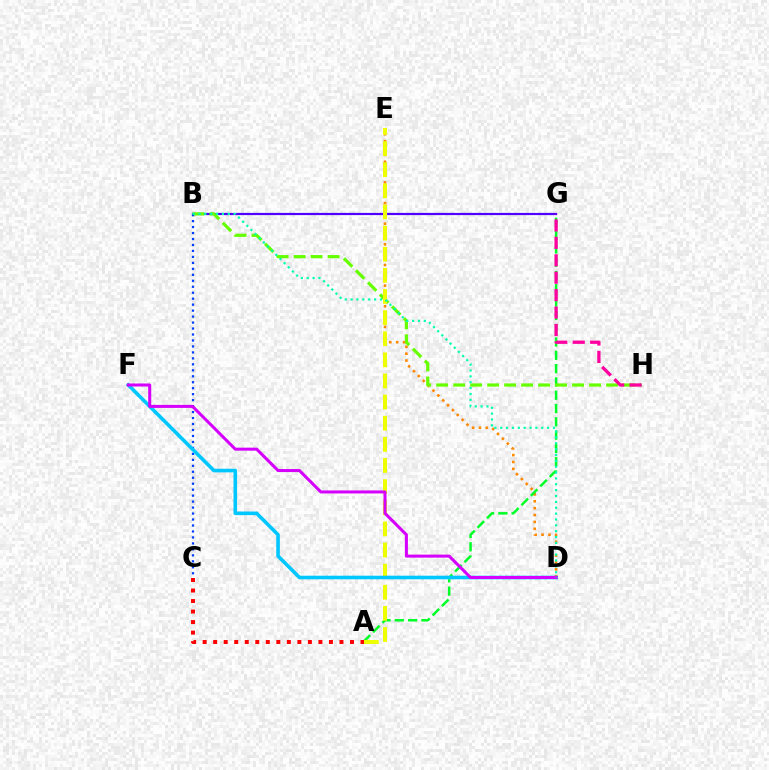{('B', 'G'): [{'color': '#4f00ff', 'line_style': 'solid', 'thickness': 1.58}], ('D', 'E'): [{'color': '#ff8800', 'line_style': 'dotted', 'thickness': 1.87}], ('A', 'G'): [{'color': '#00ff27', 'line_style': 'dashed', 'thickness': 1.81}], ('B', 'H'): [{'color': '#66ff00', 'line_style': 'dashed', 'thickness': 2.31}], ('G', 'H'): [{'color': '#ff00a0', 'line_style': 'dashed', 'thickness': 2.37}], ('A', 'E'): [{'color': '#eeff00', 'line_style': 'dashed', 'thickness': 2.87}], ('B', 'C'): [{'color': '#003fff', 'line_style': 'dotted', 'thickness': 1.62}], ('D', 'F'): [{'color': '#00c7ff', 'line_style': 'solid', 'thickness': 2.59}, {'color': '#d600ff', 'line_style': 'solid', 'thickness': 2.19}], ('A', 'C'): [{'color': '#ff0000', 'line_style': 'dotted', 'thickness': 2.86}], ('B', 'D'): [{'color': '#00ffaf', 'line_style': 'dotted', 'thickness': 1.59}]}